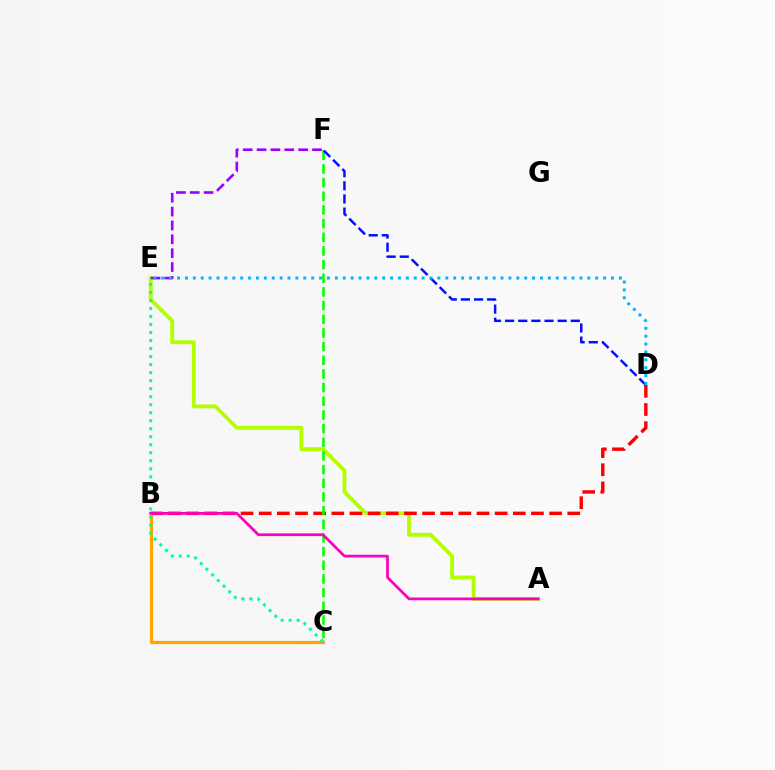{('A', 'E'): [{'color': '#b3ff00', 'line_style': 'solid', 'thickness': 2.76}], ('B', 'D'): [{'color': '#ff0000', 'line_style': 'dashed', 'thickness': 2.47}], ('B', 'C'): [{'color': '#ffa500', 'line_style': 'solid', 'thickness': 2.3}], ('C', 'E'): [{'color': '#00ff9d', 'line_style': 'dotted', 'thickness': 2.18}], ('C', 'F'): [{'color': '#08ff00', 'line_style': 'dashed', 'thickness': 1.86}], ('A', 'B'): [{'color': '#ff00bd', 'line_style': 'solid', 'thickness': 1.98}], ('D', 'F'): [{'color': '#0010ff', 'line_style': 'dashed', 'thickness': 1.78}], ('E', 'F'): [{'color': '#9b00ff', 'line_style': 'dashed', 'thickness': 1.88}], ('D', 'E'): [{'color': '#00b5ff', 'line_style': 'dotted', 'thickness': 2.14}]}